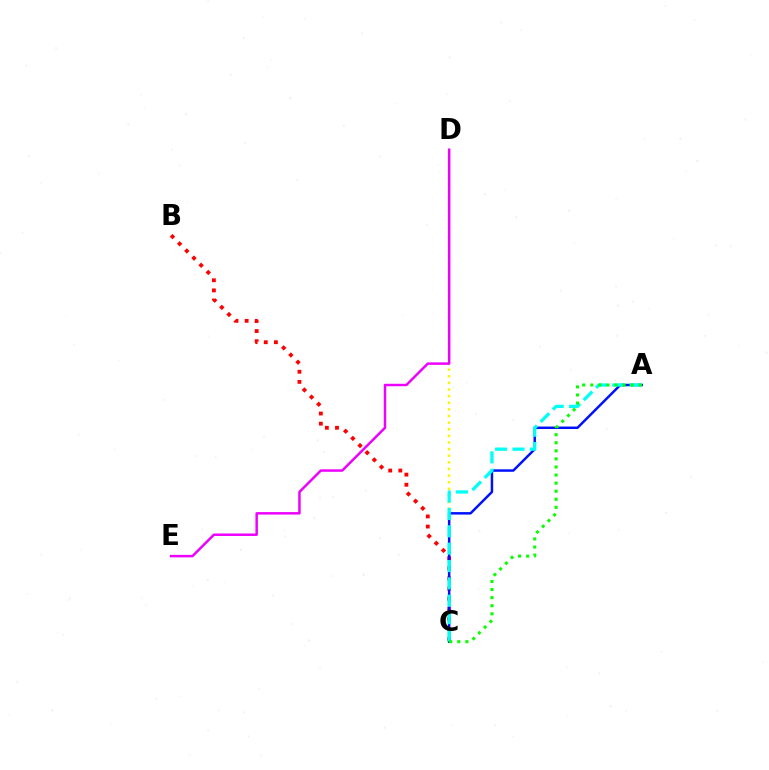{('B', 'C'): [{'color': '#ff0000', 'line_style': 'dotted', 'thickness': 2.75}], ('C', 'D'): [{'color': '#fcf500', 'line_style': 'dotted', 'thickness': 1.8}], ('A', 'C'): [{'color': '#0010ff', 'line_style': 'solid', 'thickness': 1.78}, {'color': '#00fff6', 'line_style': 'dashed', 'thickness': 2.36}, {'color': '#08ff00', 'line_style': 'dotted', 'thickness': 2.2}], ('D', 'E'): [{'color': '#ee00ff', 'line_style': 'solid', 'thickness': 1.78}]}